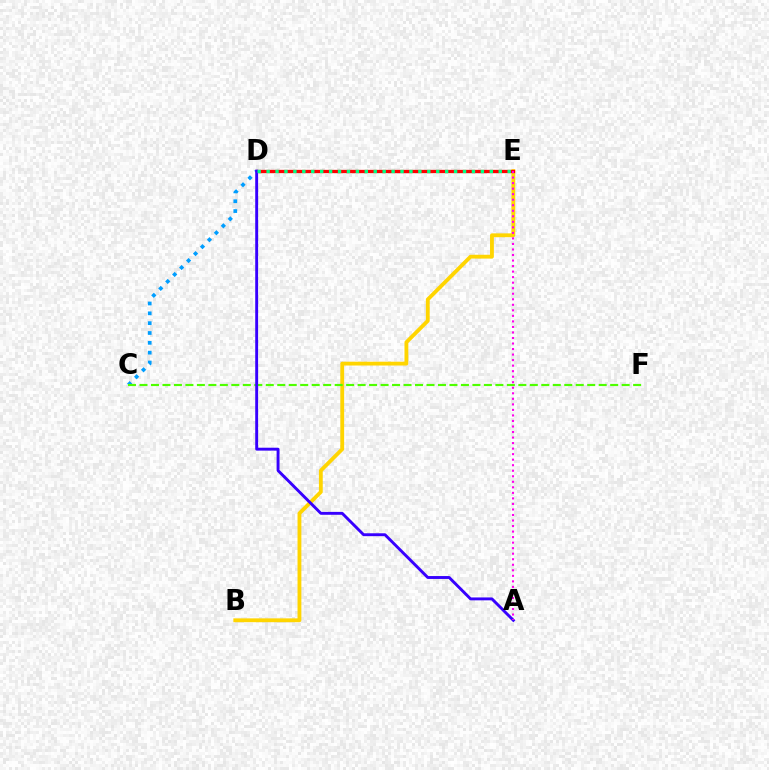{('C', 'D'): [{'color': '#009eff', 'line_style': 'dotted', 'thickness': 2.67}], ('B', 'E'): [{'color': '#ffd500', 'line_style': 'solid', 'thickness': 2.76}], ('D', 'E'): [{'color': '#ff0000', 'line_style': 'solid', 'thickness': 2.37}, {'color': '#00ff86', 'line_style': 'dotted', 'thickness': 2.43}], ('C', 'F'): [{'color': '#4fff00', 'line_style': 'dashed', 'thickness': 1.56}], ('A', 'D'): [{'color': '#3700ff', 'line_style': 'solid', 'thickness': 2.09}], ('A', 'E'): [{'color': '#ff00ed', 'line_style': 'dotted', 'thickness': 1.5}]}